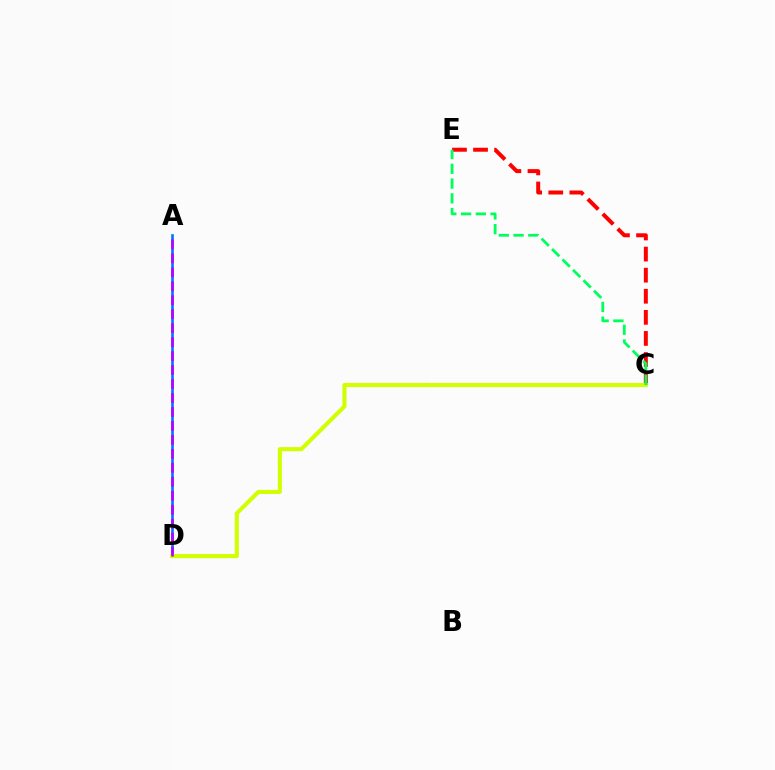{('A', 'D'): [{'color': '#0074ff', 'line_style': 'solid', 'thickness': 1.9}, {'color': '#b900ff', 'line_style': 'dashed', 'thickness': 1.9}], ('C', 'E'): [{'color': '#ff0000', 'line_style': 'dashed', 'thickness': 2.86}, {'color': '#00ff5c', 'line_style': 'dashed', 'thickness': 2.01}], ('C', 'D'): [{'color': '#d1ff00', 'line_style': 'solid', 'thickness': 2.94}]}